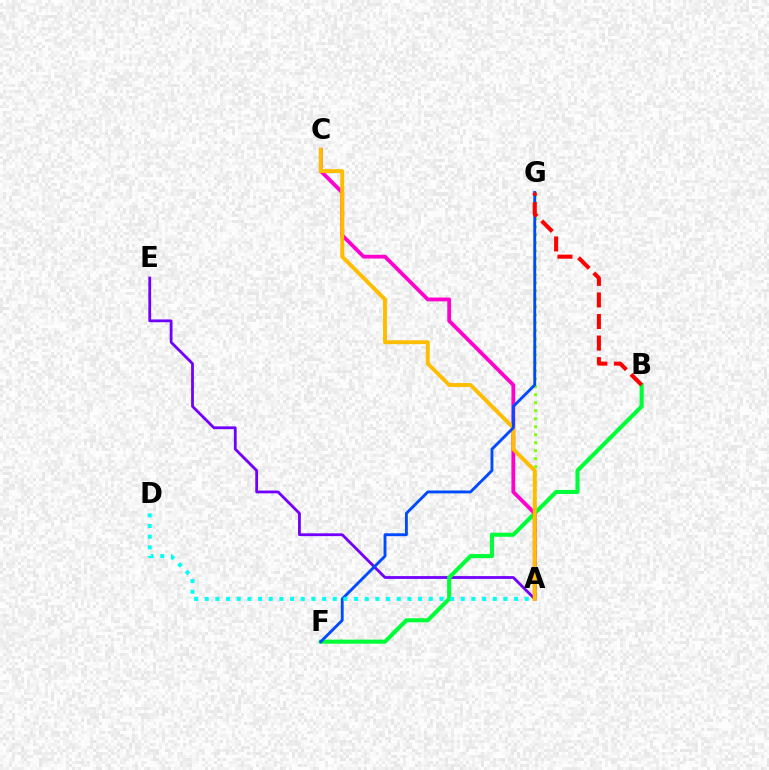{('A', 'G'): [{'color': '#84ff00', 'line_style': 'dotted', 'thickness': 2.17}], ('A', 'E'): [{'color': '#7200ff', 'line_style': 'solid', 'thickness': 2.01}], ('B', 'F'): [{'color': '#00ff39', 'line_style': 'solid', 'thickness': 2.95}], ('A', 'C'): [{'color': '#ff00cf', 'line_style': 'solid', 'thickness': 2.73}, {'color': '#ffbd00', 'line_style': 'solid', 'thickness': 2.81}], ('F', 'G'): [{'color': '#004bff', 'line_style': 'solid', 'thickness': 2.07}], ('A', 'D'): [{'color': '#00fff6', 'line_style': 'dotted', 'thickness': 2.9}], ('B', 'G'): [{'color': '#ff0000', 'line_style': 'dashed', 'thickness': 2.93}]}